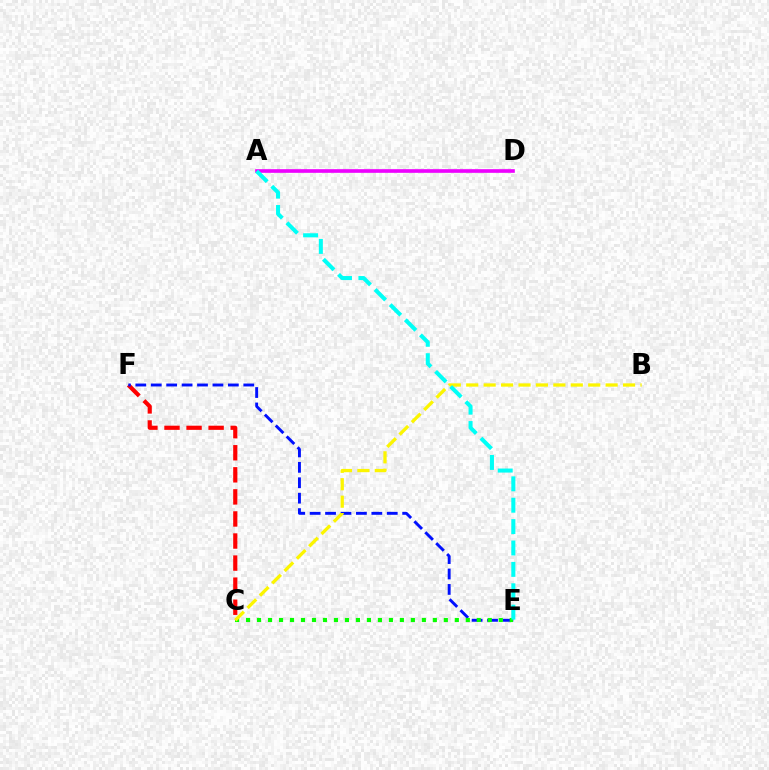{('C', 'F'): [{'color': '#ff0000', 'line_style': 'dashed', 'thickness': 3.0}], ('A', 'D'): [{'color': '#ee00ff', 'line_style': 'solid', 'thickness': 2.63}], ('E', 'F'): [{'color': '#0010ff', 'line_style': 'dashed', 'thickness': 2.1}], ('C', 'E'): [{'color': '#08ff00', 'line_style': 'dotted', 'thickness': 2.99}], ('B', 'C'): [{'color': '#fcf500', 'line_style': 'dashed', 'thickness': 2.37}], ('A', 'E'): [{'color': '#00fff6', 'line_style': 'dashed', 'thickness': 2.91}]}